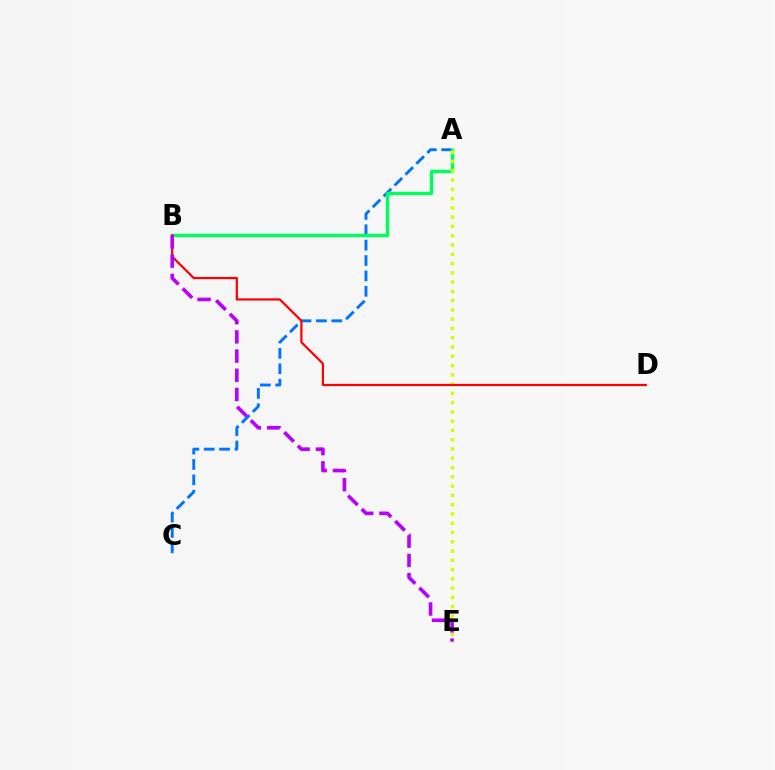{('A', 'C'): [{'color': '#0074ff', 'line_style': 'dashed', 'thickness': 2.09}], ('A', 'B'): [{'color': '#00ff5c', 'line_style': 'solid', 'thickness': 2.46}], ('A', 'E'): [{'color': '#d1ff00', 'line_style': 'dotted', 'thickness': 2.52}], ('B', 'D'): [{'color': '#ff0000', 'line_style': 'solid', 'thickness': 1.6}], ('B', 'E'): [{'color': '#b900ff', 'line_style': 'dashed', 'thickness': 2.61}]}